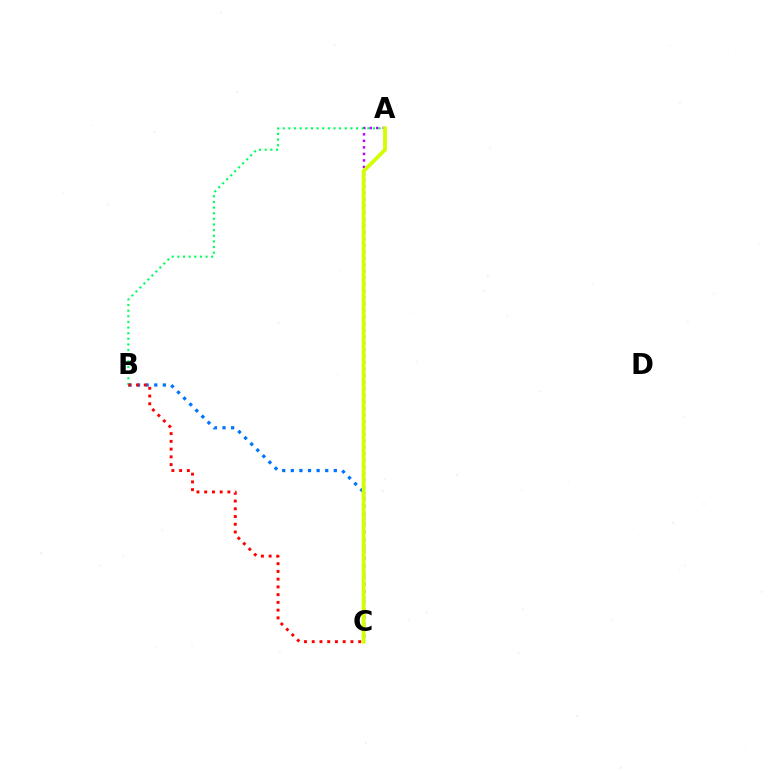{('B', 'C'): [{'color': '#0074ff', 'line_style': 'dotted', 'thickness': 2.34}, {'color': '#ff0000', 'line_style': 'dotted', 'thickness': 2.1}], ('A', 'C'): [{'color': '#b900ff', 'line_style': 'dotted', 'thickness': 1.77}, {'color': '#d1ff00', 'line_style': 'solid', 'thickness': 2.73}], ('A', 'B'): [{'color': '#00ff5c', 'line_style': 'dotted', 'thickness': 1.53}]}